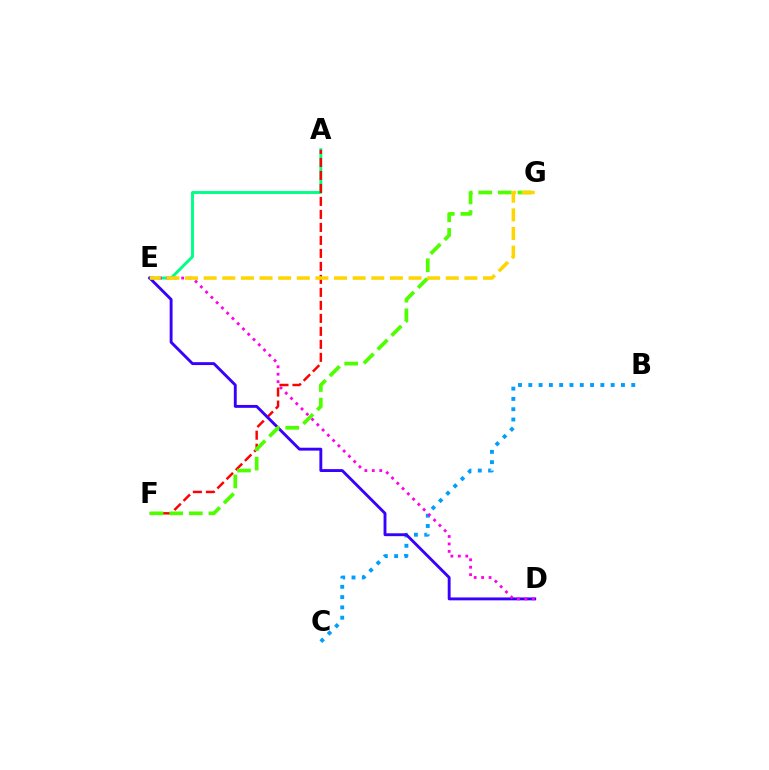{('B', 'C'): [{'color': '#009eff', 'line_style': 'dotted', 'thickness': 2.8}], ('A', 'E'): [{'color': '#00ff86', 'line_style': 'solid', 'thickness': 2.11}], ('A', 'F'): [{'color': '#ff0000', 'line_style': 'dashed', 'thickness': 1.77}], ('D', 'E'): [{'color': '#3700ff', 'line_style': 'solid', 'thickness': 2.08}, {'color': '#ff00ed', 'line_style': 'dotted', 'thickness': 2.02}], ('F', 'G'): [{'color': '#4fff00', 'line_style': 'dashed', 'thickness': 2.66}], ('E', 'G'): [{'color': '#ffd500', 'line_style': 'dashed', 'thickness': 2.53}]}